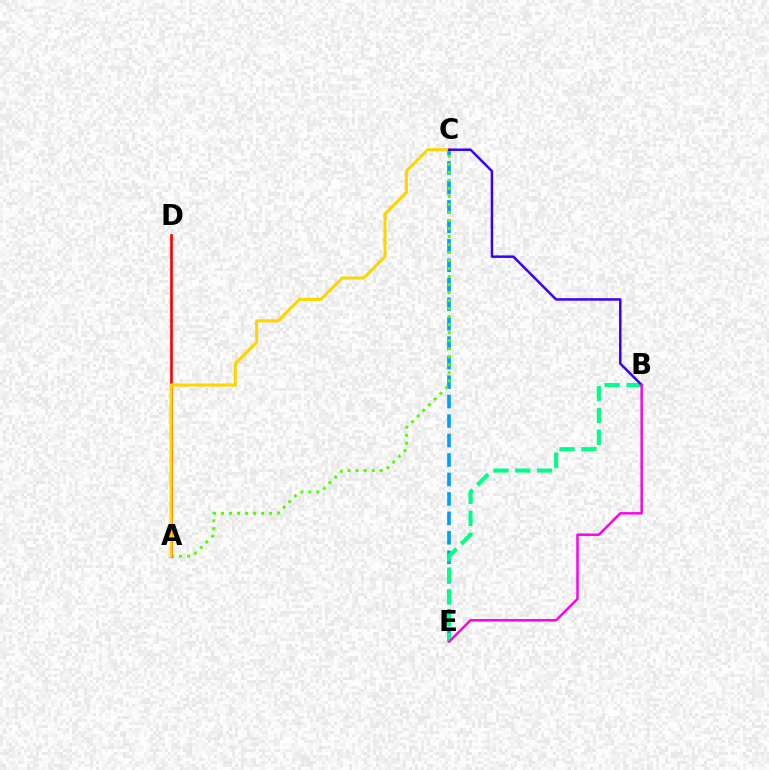{('C', 'E'): [{'color': '#009eff', 'line_style': 'dashed', 'thickness': 2.64}], ('A', 'C'): [{'color': '#4fff00', 'line_style': 'dotted', 'thickness': 2.18}, {'color': '#ffd500', 'line_style': 'solid', 'thickness': 2.21}], ('B', 'E'): [{'color': '#00ff86', 'line_style': 'dashed', 'thickness': 2.97}, {'color': '#ff00ed', 'line_style': 'solid', 'thickness': 1.79}], ('A', 'D'): [{'color': '#ff0000', 'line_style': 'solid', 'thickness': 1.91}], ('B', 'C'): [{'color': '#3700ff', 'line_style': 'solid', 'thickness': 1.79}]}